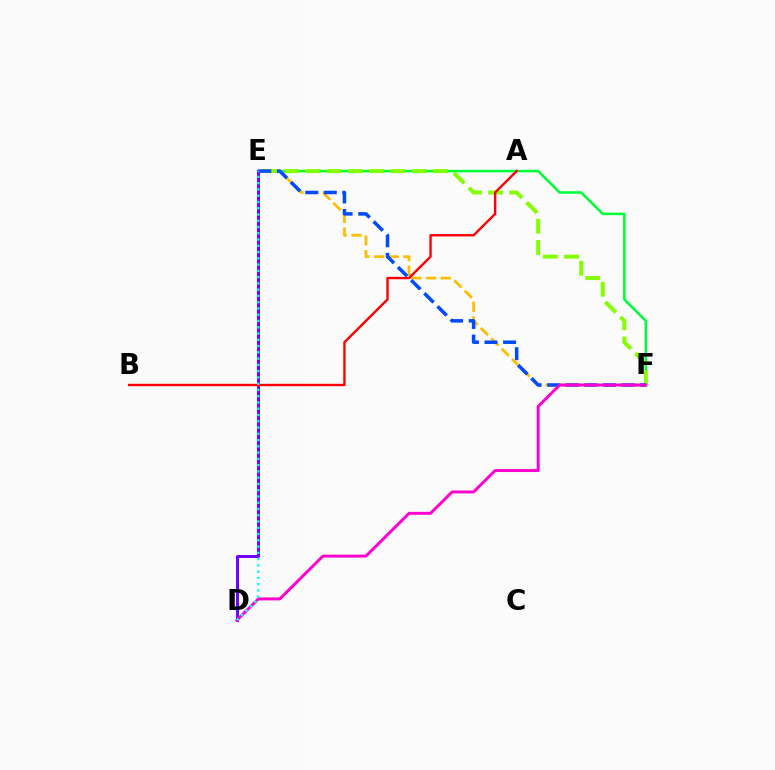{('E', 'F'): [{'color': '#00ff39', 'line_style': 'solid', 'thickness': 1.84}, {'color': '#ffbd00', 'line_style': 'dashed', 'thickness': 1.99}, {'color': '#84ff00', 'line_style': 'dashed', 'thickness': 2.89}, {'color': '#004bff', 'line_style': 'dashed', 'thickness': 2.52}], ('D', 'E'): [{'color': '#7200ff', 'line_style': 'solid', 'thickness': 2.16}, {'color': '#00fff6', 'line_style': 'dotted', 'thickness': 1.7}], ('A', 'B'): [{'color': '#ff0000', 'line_style': 'solid', 'thickness': 1.72}], ('D', 'F'): [{'color': '#ff00cf', 'line_style': 'solid', 'thickness': 2.12}]}